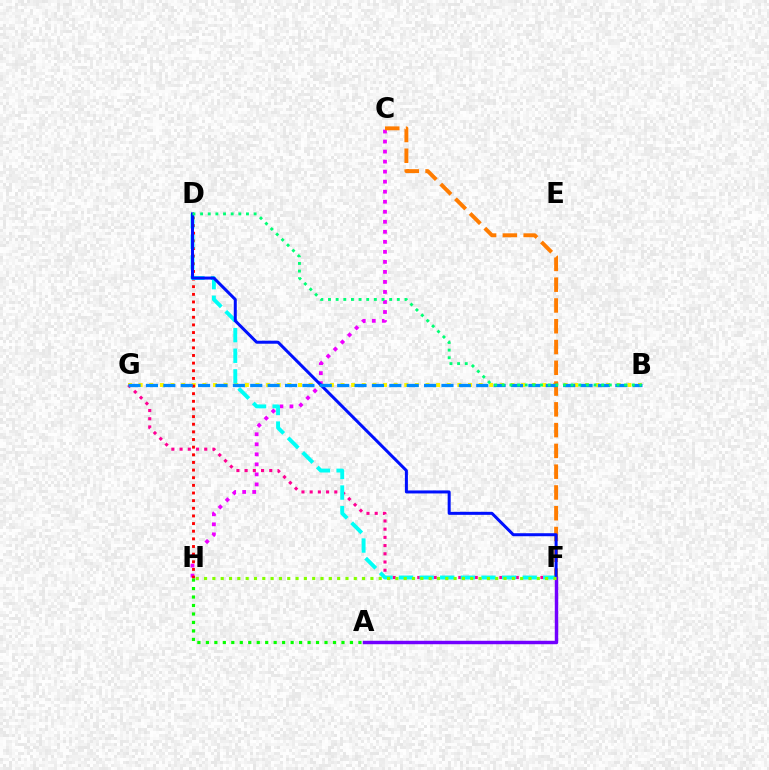{('B', 'G'): [{'color': '#fcf500', 'line_style': 'dotted', 'thickness': 2.89}, {'color': '#008cff', 'line_style': 'dashed', 'thickness': 2.36}], ('C', 'H'): [{'color': '#ee00ff', 'line_style': 'dotted', 'thickness': 2.72}], ('D', 'H'): [{'color': '#ff0000', 'line_style': 'dotted', 'thickness': 2.08}], ('A', 'H'): [{'color': '#08ff00', 'line_style': 'dotted', 'thickness': 2.3}], ('C', 'F'): [{'color': '#ff7c00', 'line_style': 'dashed', 'thickness': 2.82}], ('F', 'G'): [{'color': '#ff0094', 'line_style': 'dotted', 'thickness': 2.23}], ('D', 'F'): [{'color': '#00fff6', 'line_style': 'dashed', 'thickness': 2.8}, {'color': '#0010ff', 'line_style': 'solid', 'thickness': 2.17}], ('A', 'F'): [{'color': '#7200ff', 'line_style': 'solid', 'thickness': 2.48}], ('F', 'H'): [{'color': '#84ff00', 'line_style': 'dotted', 'thickness': 2.26}], ('B', 'D'): [{'color': '#00ff74', 'line_style': 'dotted', 'thickness': 2.08}]}